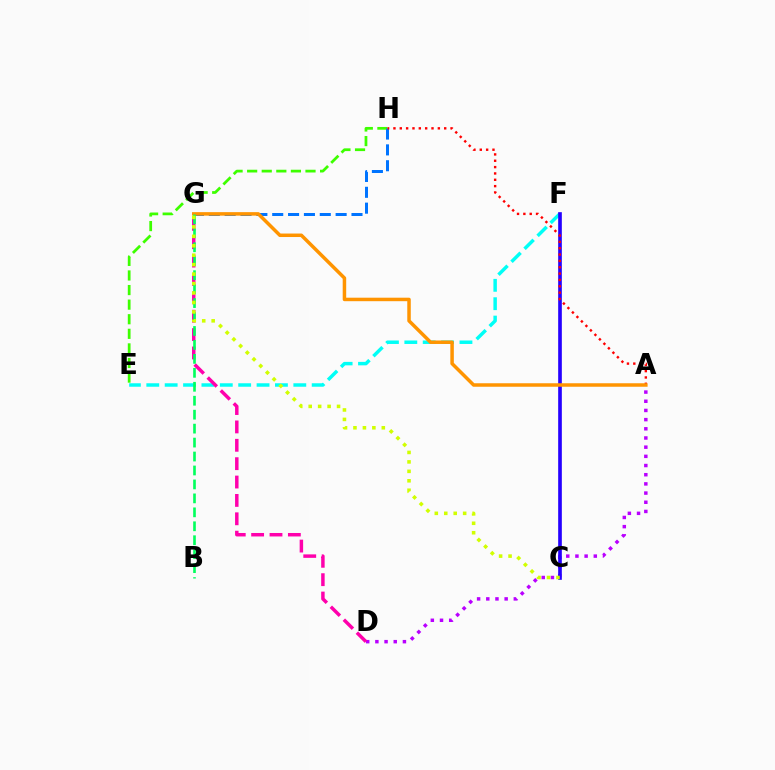{('A', 'D'): [{'color': '#b900ff', 'line_style': 'dotted', 'thickness': 2.49}], ('E', 'F'): [{'color': '#00fff6', 'line_style': 'dashed', 'thickness': 2.5}], ('E', 'H'): [{'color': '#3dff00', 'line_style': 'dashed', 'thickness': 1.98}], ('G', 'H'): [{'color': '#0074ff', 'line_style': 'dashed', 'thickness': 2.15}], ('C', 'F'): [{'color': '#2500ff', 'line_style': 'solid', 'thickness': 2.63}], ('D', 'G'): [{'color': '#ff00ac', 'line_style': 'dashed', 'thickness': 2.5}], ('A', 'H'): [{'color': '#ff0000', 'line_style': 'dotted', 'thickness': 1.72}], ('A', 'G'): [{'color': '#ff9400', 'line_style': 'solid', 'thickness': 2.52}], ('B', 'G'): [{'color': '#00ff5c', 'line_style': 'dashed', 'thickness': 1.9}], ('C', 'G'): [{'color': '#d1ff00', 'line_style': 'dotted', 'thickness': 2.57}]}